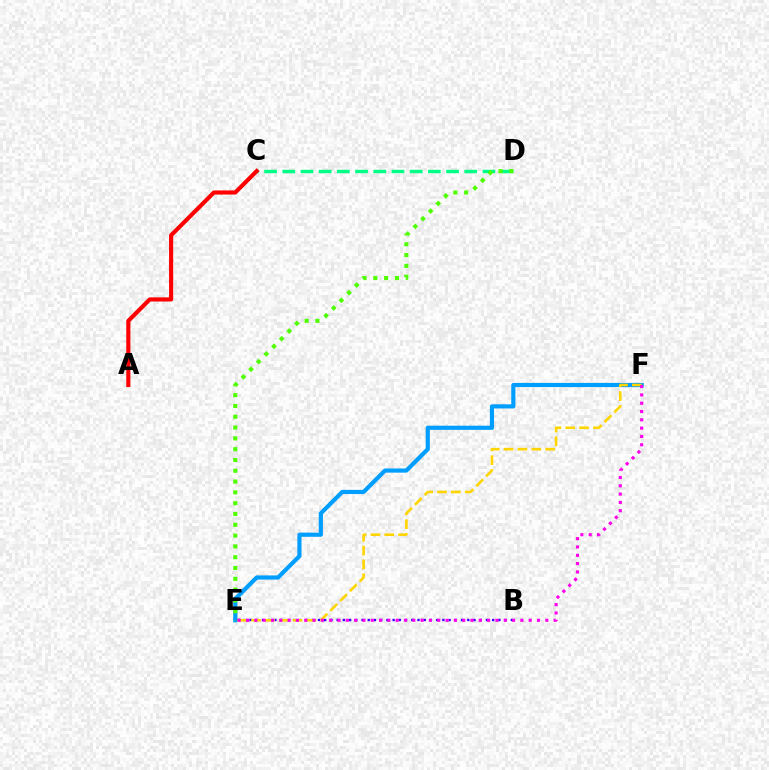{('E', 'F'): [{'color': '#009eff', 'line_style': 'solid', 'thickness': 3.0}, {'color': '#ffd500', 'line_style': 'dashed', 'thickness': 1.88}, {'color': '#ff00ed', 'line_style': 'dotted', 'thickness': 2.26}], ('C', 'D'): [{'color': '#00ff86', 'line_style': 'dashed', 'thickness': 2.47}], ('B', 'E'): [{'color': '#3700ff', 'line_style': 'dotted', 'thickness': 1.69}], ('D', 'E'): [{'color': '#4fff00', 'line_style': 'dotted', 'thickness': 2.94}], ('A', 'C'): [{'color': '#ff0000', 'line_style': 'solid', 'thickness': 2.97}]}